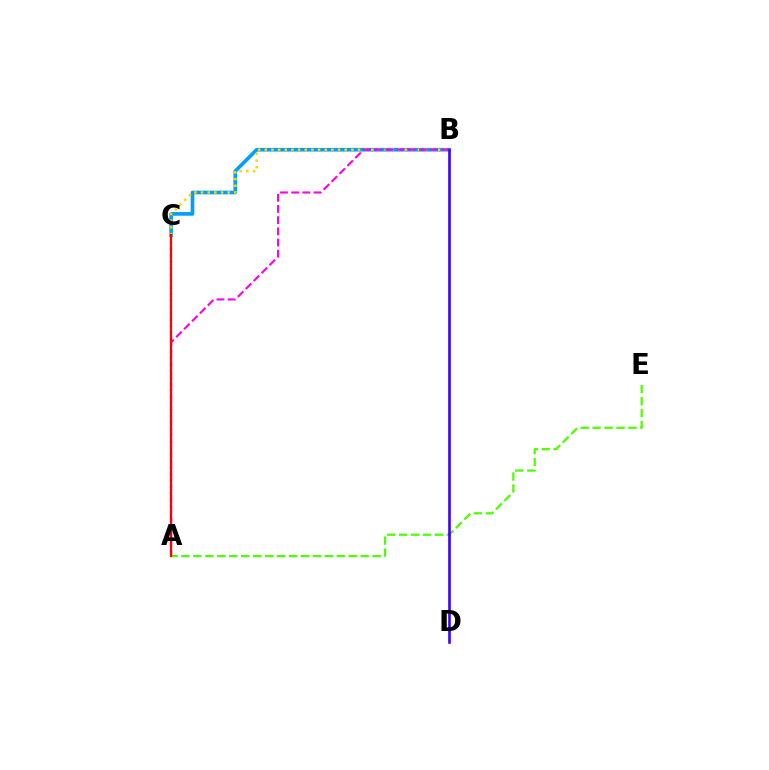{('B', 'C'): [{'color': '#009eff', 'line_style': 'solid', 'thickness': 2.63}, {'color': '#ffd500', 'line_style': 'dotted', 'thickness': 1.81}], ('A', 'E'): [{'color': '#4fff00', 'line_style': 'dashed', 'thickness': 1.62}], ('A', 'C'): [{'color': '#00ff86', 'line_style': 'dotted', 'thickness': 1.74}, {'color': '#ff0000', 'line_style': 'solid', 'thickness': 1.63}], ('A', 'B'): [{'color': '#ff00ed', 'line_style': 'dashed', 'thickness': 1.52}], ('B', 'D'): [{'color': '#3700ff', 'line_style': 'solid', 'thickness': 1.88}]}